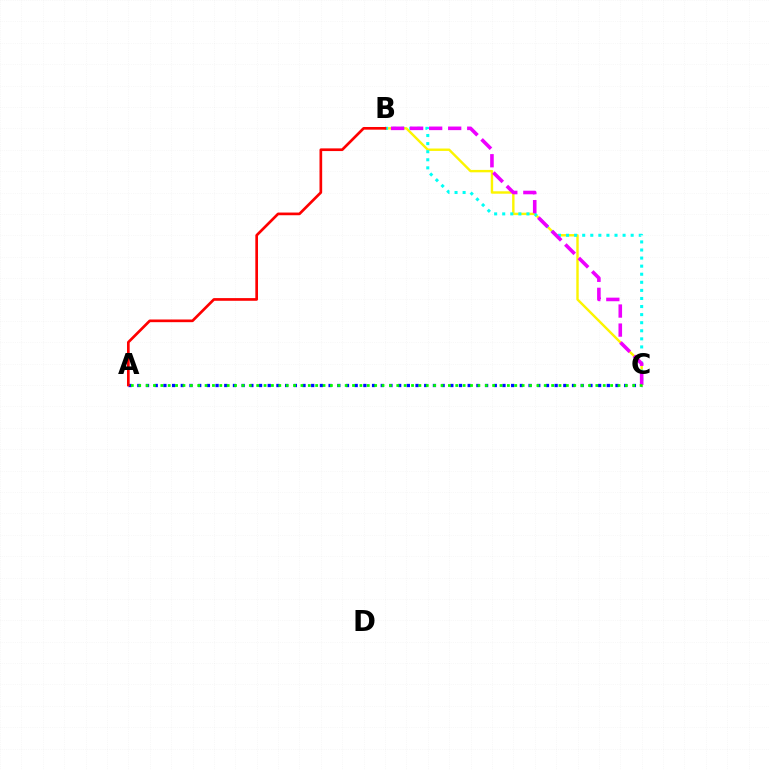{('A', 'C'): [{'color': '#0010ff', 'line_style': 'dotted', 'thickness': 2.36}, {'color': '#08ff00', 'line_style': 'dotted', 'thickness': 2.0}], ('B', 'C'): [{'color': '#fcf500', 'line_style': 'solid', 'thickness': 1.73}, {'color': '#00fff6', 'line_style': 'dotted', 'thickness': 2.19}, {'color': '#ee00ff', 'line_style': 'dashed', 'thickness': 2.59}], ('A', 'B'): [{'color': '#ff0000', 'line_style': 'solid', 'thickness': 1.93}]}